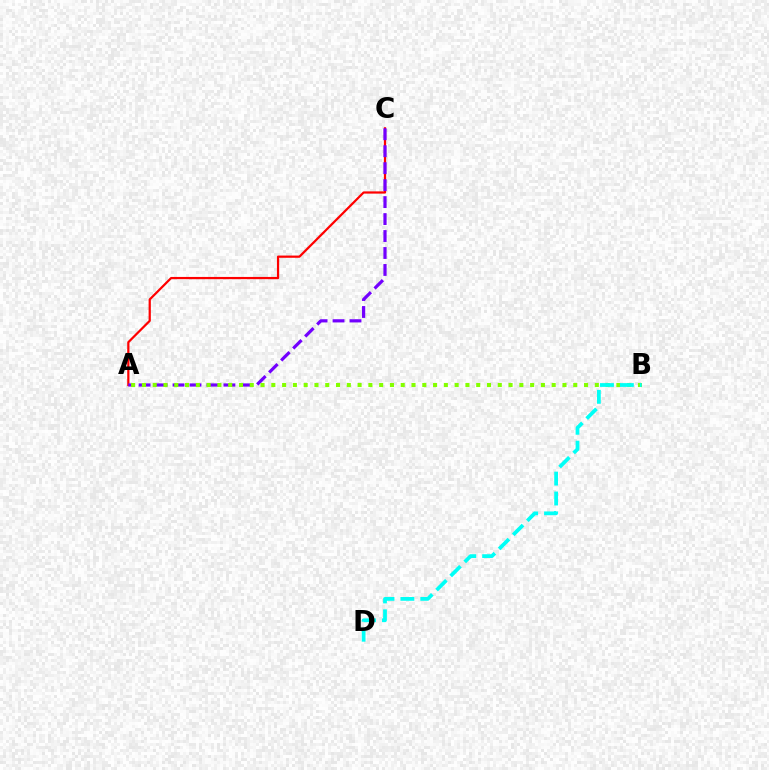{('A', 'C'): [{'color': '#ff0000', 'line_style': 'solid', 'thickness': 1.6}, {'color': '#7200ff', 'line_style': 'dashed', 'thickness': 2.3}], ('A', 'B'): [{'color': '#84ff00', 'line_style': 'dotted', 'thickness': 2.93}], ('B', 'D'): [{'color': '#00fff6', 'line_style': 'dashed', 'thickness': 2.7}]}